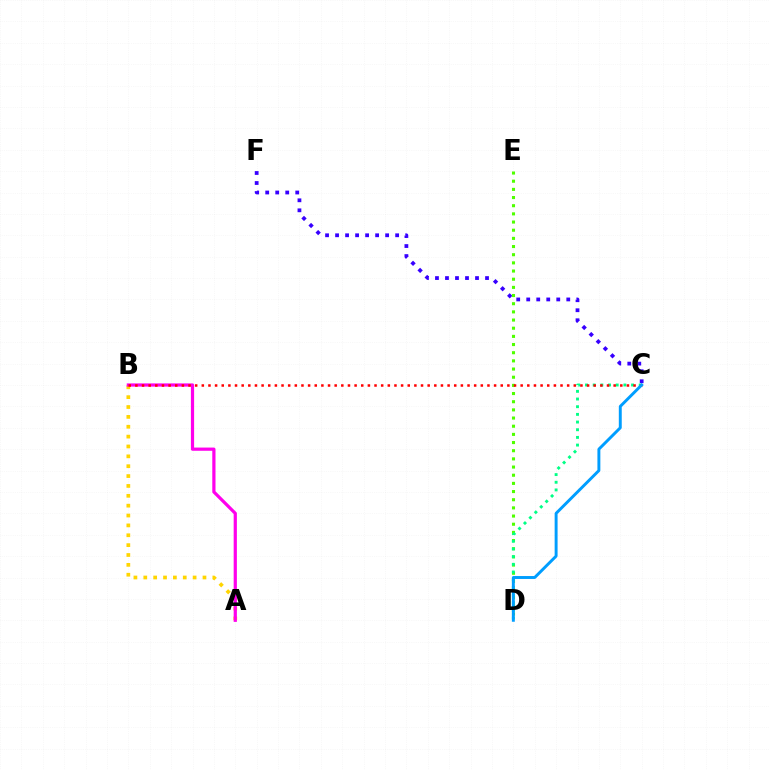{('C', 'F'): [{'color': '#3700ff', 'line_style': 'dotted', 'thickness': 2.72}], ('A', 'B'): [{'color': '#ffd500', 'line_style': 'dotted', 'thickness': 2.68}, {'color': '#ff00ed', 'line_style': 'solid', 'thickness': 2.31}], ('D', 'E'): [{'color': '#4fff00', 'line_style': 'dotted', 'thickness': 2.22}], ('C', 'D'): [{'color': '#00ff86', 'line_style': 'dotted', 'thickness': 2.09}, {'color': '#009eff', 'line_style': 'solid', 'thickness': 2.11}], ('B', 'C'): [{'color': '#ff0000', 'line_style': 'dotted', 'thickness': 1.8}]}